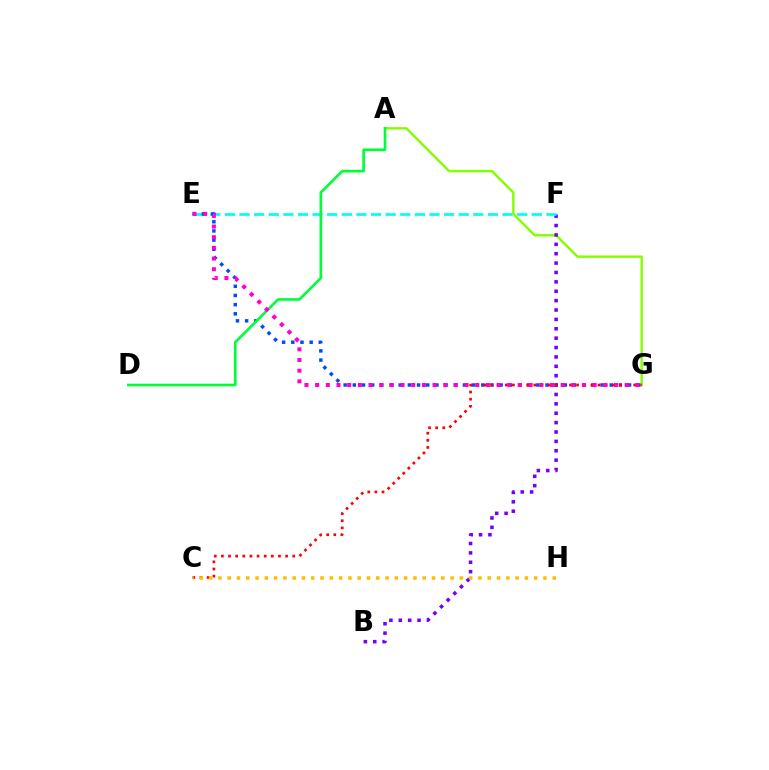{('A', 'G'): [{'color': '#84ff00', 'line_style': 'solid', 'thickness': 1.75}], ('B', 'F'): [{'color': '#7200ff', 'line_style': 'dotted', 'thickness': 2.55}], ('E', 'F'): [{'color': '#00fff6', 'line_style': 'dashed', 'thickness': 1.99}], ('E', 'G'): [{'color': '#004bff', 'line_style': 'dotted', 'thickness': 2.49}, {'color': '#ff00cf', 'line_style': 'dotted', 'thickness': 2.9}], ('A', 'D'): [{'color': '#00ff39', 'line_style': 'solid', 'thickness': 1.9}], ('C', 'G'): [{'color': '#ff0000', 'line_style': 'dotted', 'thickness': 1.94}], ('C', 'H'): [{'color': '#ffbd00', 'line_style': 'dotted', 'thickness': 2.52}]}